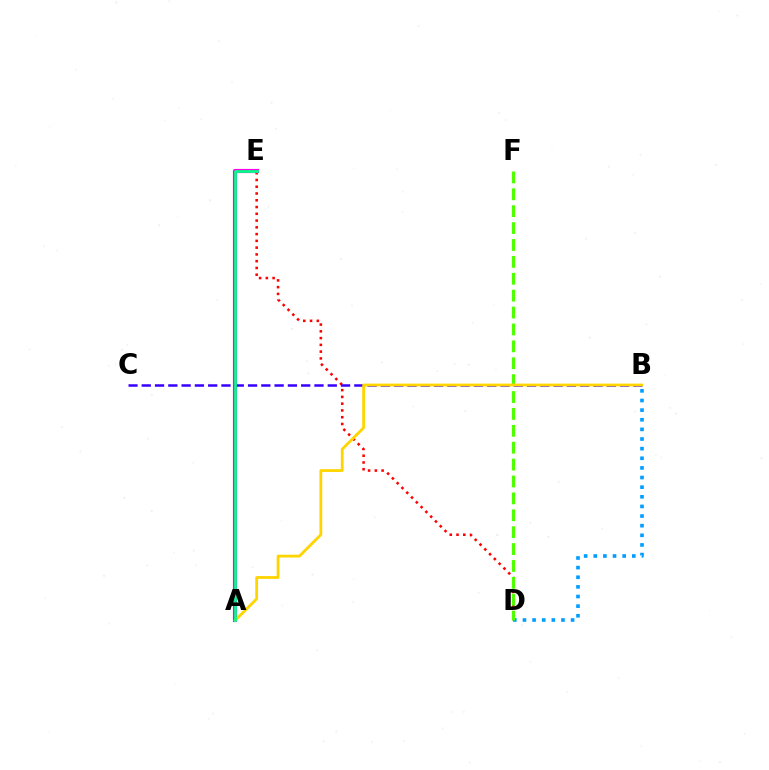{('D', 'E'): [{'color': '#ff0000', 'line_style': 'dotted', 'thickness': 1.84}], ('B', 'D'): [{'color': '#009eff', 'line_style': 'dotted', 'thickness': 2.62}], ('A', 'E'): [{'color': '#ff00ed', 'line_style': 'solid', 'thickness': 2.99}, {'color': '#00ff86', 'line_style': 'solid', 'thickness': 1.97}], ('D', 'F'): [{'color': '#4fff00', 'line_style': 'dashed', 'thickness': 2.3}], ('B', 'C'): [{'color': '#3700ff', 'line_style': 'dashed', 'thickness': 1.8}], ('A', 'B'): [{'color': '#ffd500', 'line_style': 'solid', 'thickness': 2.03}]}